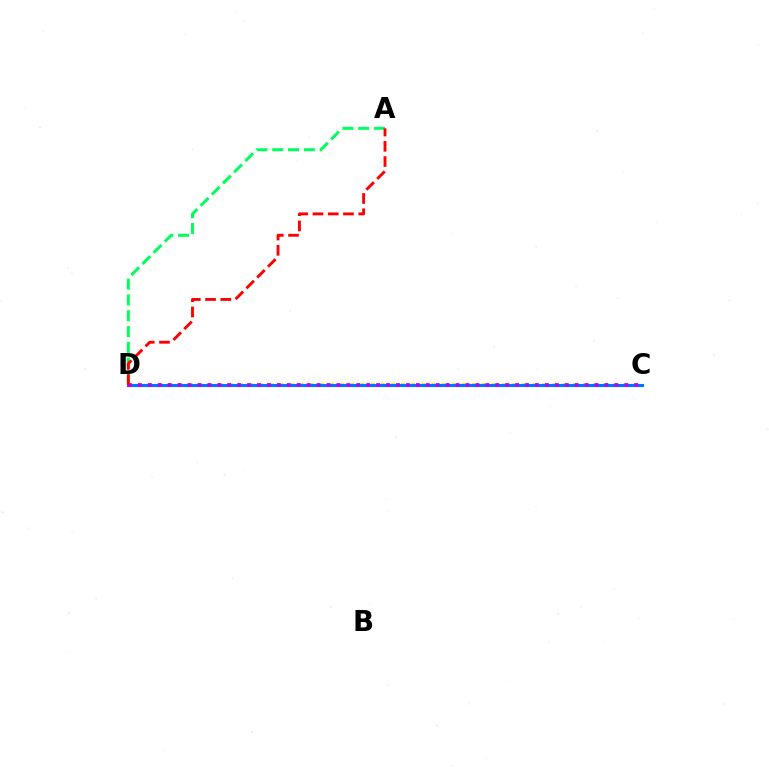{('C', 'D'): [{'color': '#d1ff00', 'line_style': 'dotted', 'thickness': 2.75}, {'color': '#0074ff', 'line_style': 'solid', 'thickness': 2.23}, {'color': '#b900ff', 'line_style': 'dotted', 'thickness': 2.7}], ('A', 'D'): [{'color': '#00ff5c', 'line_style': 'dashed', 'thickness': 2.15}, {'color': '#ff0000', 'line_style': 'dashed', 'thickness': 2.07}]}